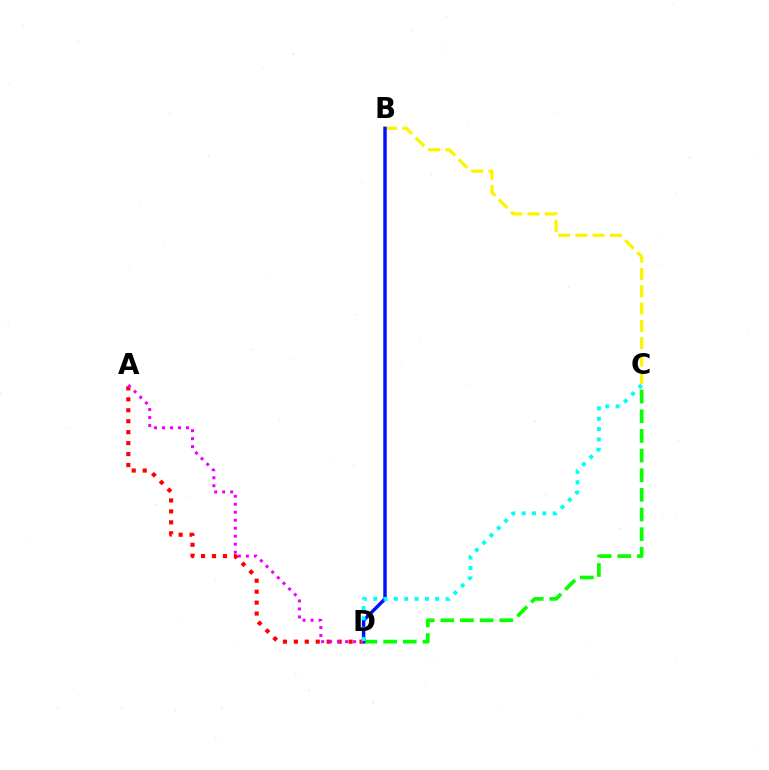{('A', 'D'): [{'color': '#ff0000', 'line_style': 'dotted', 'thickness': 2.97}, {'color': '#ee00ff', 'line_style': 'dotted', 'thickness': 2.17}], ('C', 'D'): [{'color': '#08ff00', 'line_style': 'dashed', 'thickness': 2.67}, {'color': '#00fff6', 'line_style': 'dotted', 'thickness': 2.81}], ('B', 'C'): [{'color': '#fcf500', 'line_style': 'dashed', 'thickness': 2.35}], ('B', 'D'): [{'color': '#0010ff', 'line_style': 'solid', 'thickness': 2.48}]}